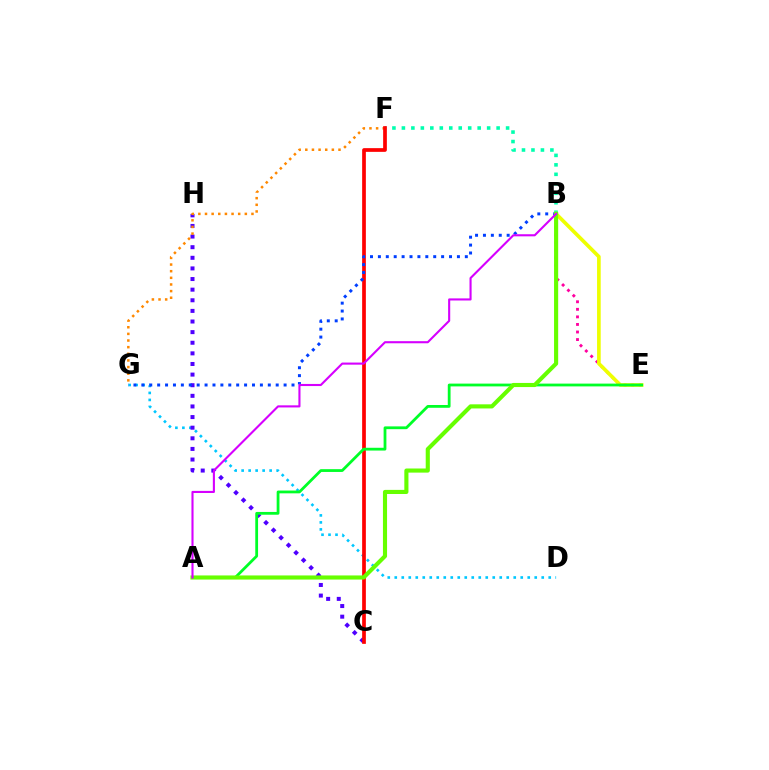{('B', 'E'): [{'color': '#ff00a0', 'line_style': 'dotted', 'thickness': 2.05}, {'color': '#eeff00', 'line_style': 'solid', 'thickness': 2.64}], ('D', 'G'): [{'color': '#00c7ff', 'line_style': 'dotted', 'thickness': 1.9}], ('B', 'F'): [{'color': '#00ffaf', 'line_style': 'dotted', 'thickness': 2.57}], ('C', 'H'): [{'color': '#4f00ff', 'line_style': 'dotted', 'thickness': 2.88}], ('F', 'G'): [{'color': '#ff8800', 'line_style': 'dotted', 'thickness': 1.8}], ('C', 'F'): [{'color': '#ff0000', 'line_style': 'solid', 'thickness': 2.67}], ('B', 'G'): [{'color': '#003fff', 'line_style': 'dotted', 'thickness': 2.15}], ('A', 'E'): [{'color': '#00ff27', 'line_style': 'solid', 'thickness': 2.01}], ('A', 'B'): [{'color': '#66ff00', 'line_style': 'solid', 'thickness': 2.97}, {'color': '#d600ff', 'line_style': 'solid', 'thickness': 1.52}]}